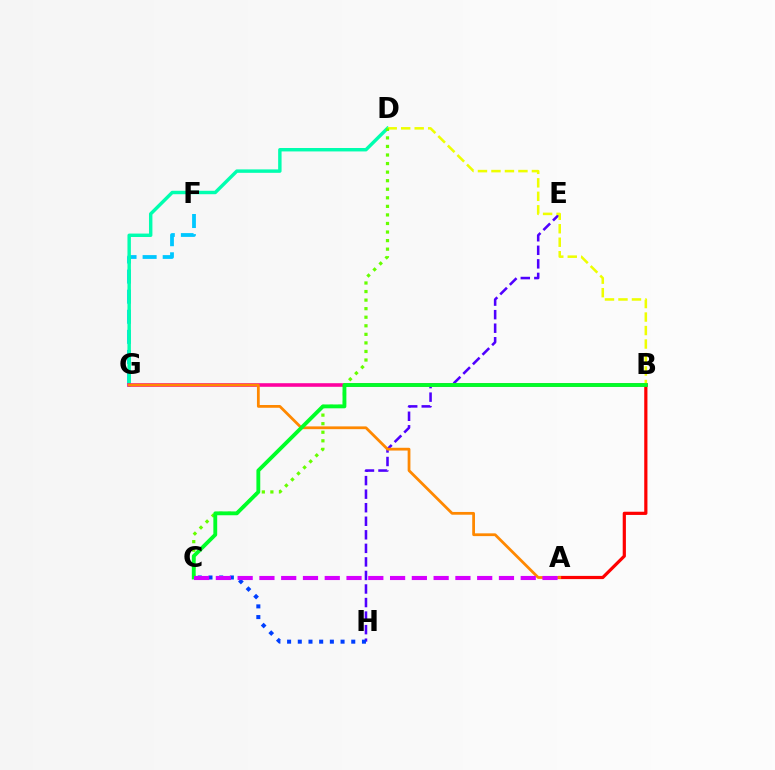{('F', 'G'): [{'color': '#00c7ff', 'line_style': 'dashed', 'thickness': 2.73}], ('E', 'H'): [{'color': '#4f00ff', 'line_style': 'dashed', 'thickness': 1.84}], ('D', 'G'): [{'color': '#00ffaf', 'line_style': 'solid', 'thickness': 2.47}], ('B', 'G'): [{'color': '#ff00a0', 'line_style': 'solid', 'thickness': 2.58}], ('A', 'B'): [{'color': '#ff0000', 'line_style': 'solid', 'thickness': 2.3}], ('C', 'H'): [{'color': '#003fff', 'line_style': 'dotted', 'thickness': 2.91}], ('B', 'D'): [{'color': '#eeff00', 'line_style': 'dashed', 'thickness': 1.83}], ('C', 'D'): [{'color': '#66ff00', 'line_style': 'dotted', 'thickness': 2.33}], ('A', 'G'): [{'color': '#ff8800', 'line_style': 'solid', 'thickness': 1.99}], ('B', 'C'): [{'color': '#00ff27', 'line_style': 'solid', 'thickness': 2.77}], ('A', 'C'): [{'color': '#d600ff', 'line_style': 'dashed', 'thickness': 2.96}]}